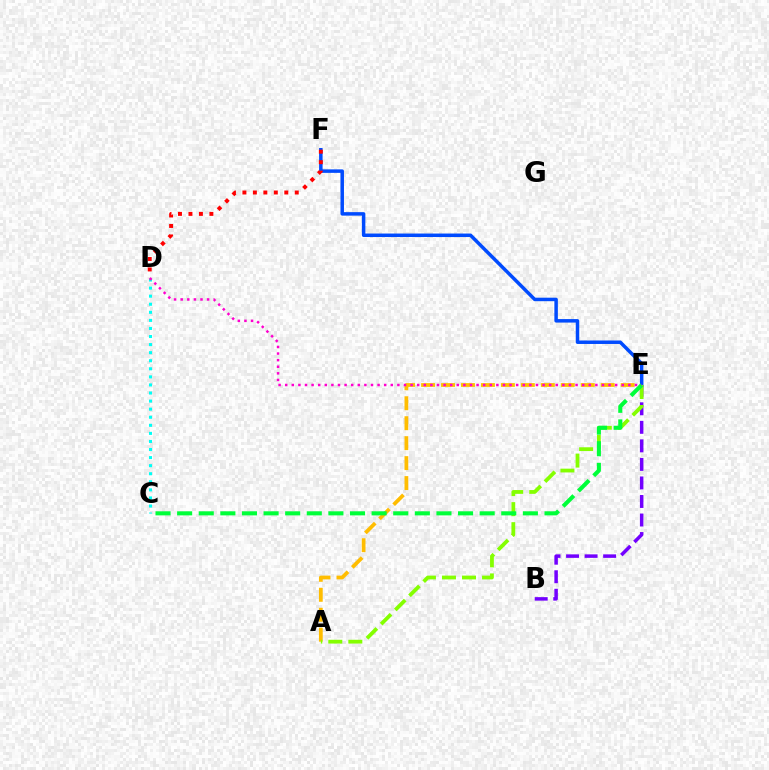{('A', 'E'): [{'color': '#ffbd00', 'line_style': 'dashed', 'thickness': 2.71}, {'color': '#84ff00', 'line_style': 'dashed', 'thickness': 2.72}], ('B', 'E'): [{'color': '#7200ff', 'line_style': 'dashed', 'thickness': 2.52}], ('E', 'F'): [{'color': '#004bff', 'line_style': 'solid', 'thickness': 2.51}], ('C', 'D'): [{'color': '#00fff6', 'line_style': 'dotted', 'thickness': 2.19}], ('C', 'E'): [{'color': '#00ff39', 'line_style': 'dashed', 'thickness': 2.94}], ('D', 'F'): [{'color': '#ff0000', 'line_style': 'dotted', 'thickness': 2.84}], ('D', 'E'): [{'color': '#ff00cf', 'line_style': 'dotted', 'thickness': 1.79}]}